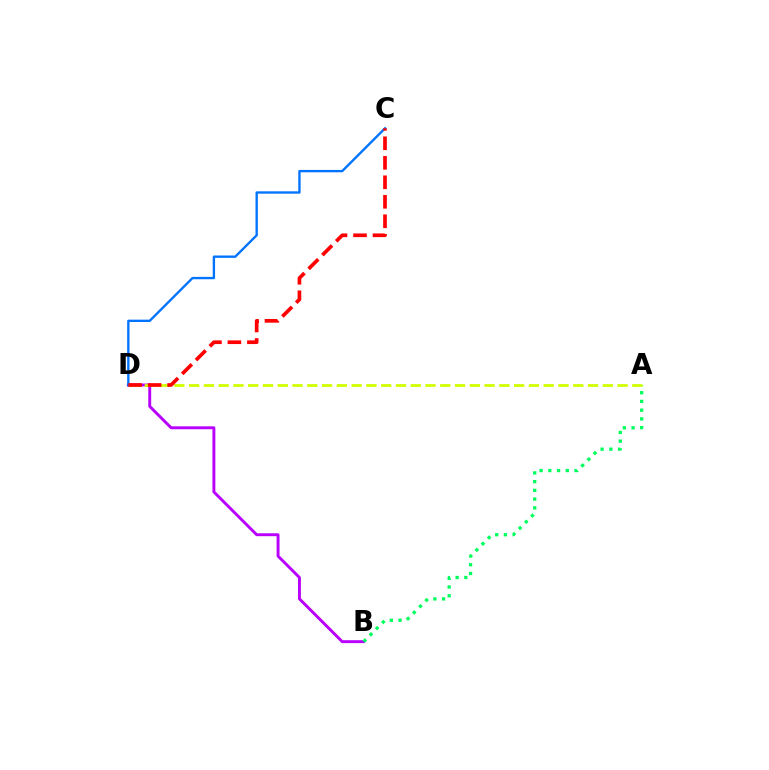{('B', 'D'): [{'color': '#b900ff', 'line_style': 'solid', 'thickness': 2.1}], ('A', 'B'): [{'color': '#00ff5c', 'line_style': 'dotted', 'thickness': 2.37}], ('C', 'D'): [{'color': '#0074ff', 'line_style': 'solid', 'thickness': 1.7}, {'color': '#ff0000', 'line_style': 'dashed', 'thickness': 2.65}], ('A', 'D'): [{'color': '#d1ff00', 'line_style': 'dashed', 'thickness': 2.01}]}